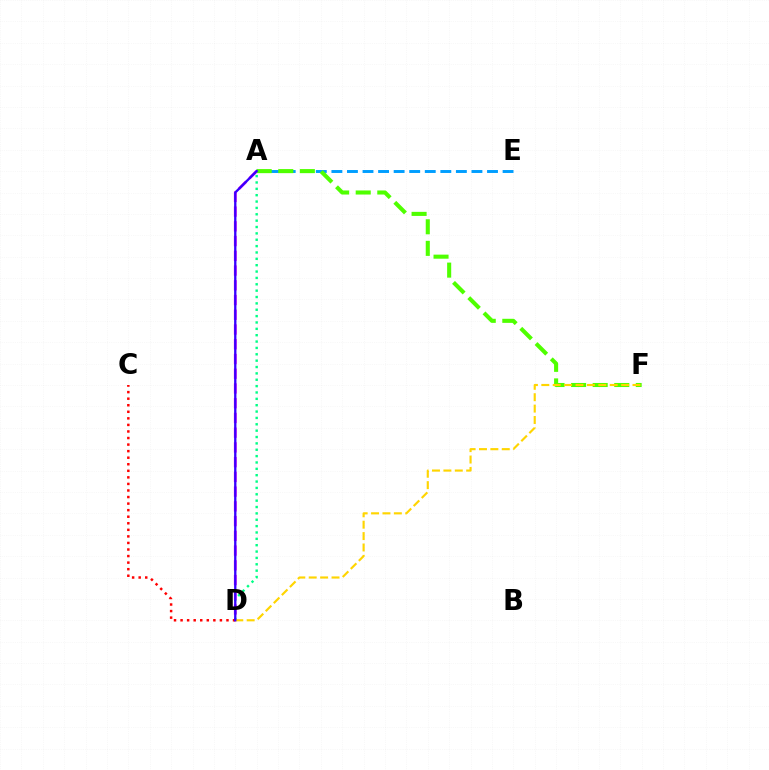{('A', 'D'): [{'color': '#00ff86', 'line_style': 'dotted', 'thickness': 1.73}, {'color': '#ff00ed', 'line_style': 'dashed', 'thickness': 2.0}, {'color': '#3700ff', 'line_style': 'solid', 'thickness': 1.67}], ('A', 'E'): [{'color': '#009eff', 'line_style': 'dashed', 'thickness': 2.11}], ('A', 'F'): [{'color': '#4fff00', 'line_style': 'dashed', 'thickness': 2.93}], ('D', 'F'): [{'color': '#ffd500', 'line_style': 'dashed', 'thickness': 1.55}], ('C', 'D'): [{'color': '#ff0000', 'line_style': 'dotted', 'thickness': 1.78}]}